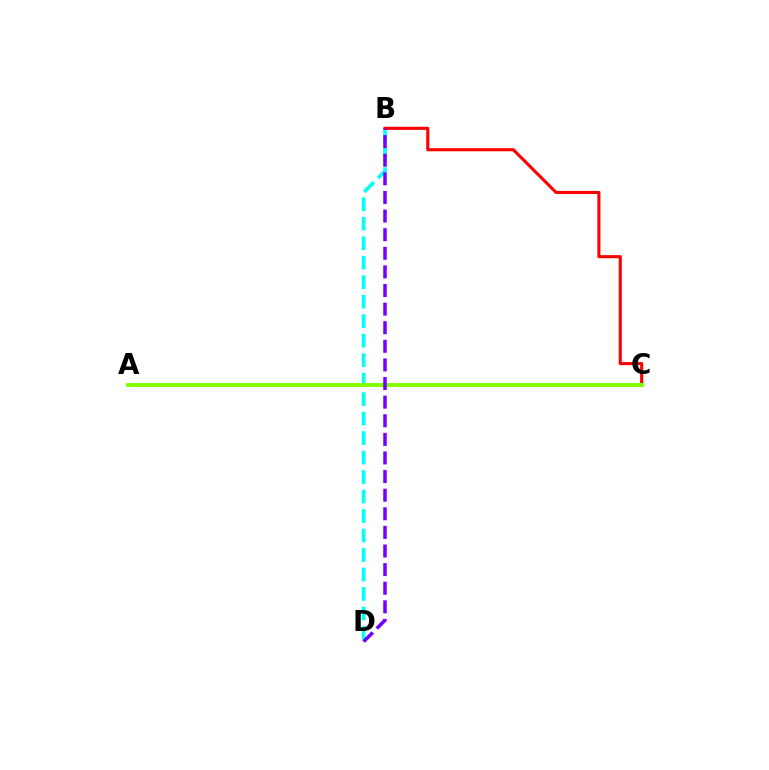{('B', 'D'): [{'color': '#00fff6', 'line_style': 'dashed', 'thickness': 2.65}, {'color': '#7200ff', 'line_style': 'dashed', 'thickness': 2.53}], ('B', 'C'): [{'color': '#ff0000', 'line_style': 'solid', 'thickness': 2.22}], ('A', 'C'): [{'color': '#84ff00', 'line_style': 'solid', 'thickness': 2.81}]}